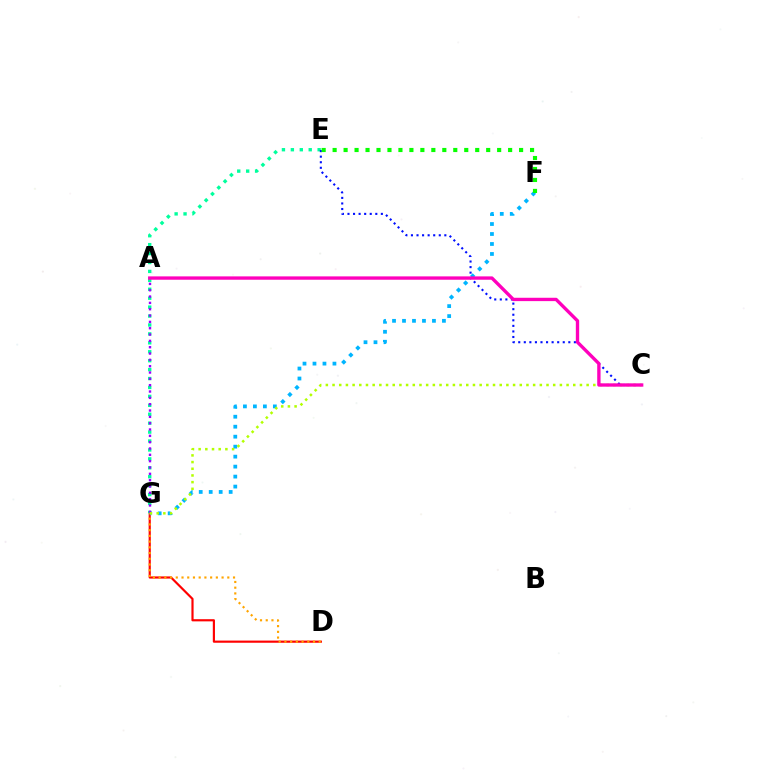{('D', 'G'): [{'color': '#ff0000', 'line_style': 'solid', 'thickness': 1.56}, {'color': '#ffa500', 'line_style': 'dotted', 'thickness': 1.56}], ('E', 'G'): [{'color': '#00ff9d', 'line_style': 'dotted', 'thickness': 2.43}], ('F', 'G'): [{'color': '#00b5ff', 'line_style': 'dotted', 'thickness': 2.71}], ('A', 'G'): [{'color': '#9b00ff', 'line_style': 'dotted', 'thickness': 1.72}], ('C', 'G'): [{'color': '#b3ff00', 'line_style': 'dotted', 'thickness': 1.82}], ('C', 'E'): [{'color': '#0010ff', 'line_style': 'dotted', 'thickness': 1.51}], ('A', 'C'): [{'color': '#ff00bd', 'line_style': 'solid', 'thickness': 2.41}], ('E', 'F'): [{'color': '#08ff00', 'line_style': 'dotted', 'thickness': 2.98}]}